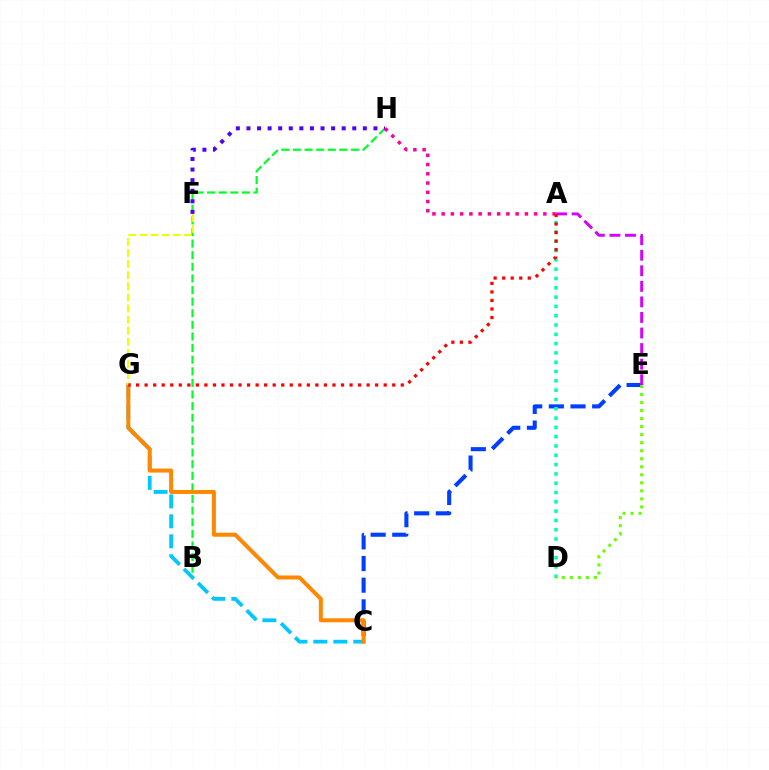{('B', 'H'): [{'color': '#00ff27', 'line_style': 'dashed', 'thickness': 1.58}], ('C', 'G'): [{'color': '#00c7ff', 'line_style': 'dashed', 'thickness': 2.71}, {'color': '#ff8800', 'line_style': 'solid', 'thickness': 2.88}], ('C', 'E'): [{'color': '#003fff', 'line_style': 'dashed', 'thickness': 2.94}], ('A', 'D'): [{'color': '#00ffaf', 'line_style': 'dotted', 'thickness': 2.53}], ('A', 'E'): [{'color': '#d600ff', 'line_style': 'dashed', 'thickness': 2.11}], ('F', 'G'): [{'color': '#eeff00', 'line_style': 'dashed', 'thickness': 1.51}], ('F', 'H'): [{'color': '#4f00ff', 'line_style': 'dotted', 'thickness': 2.88}], ('A', 'H'): [{'color': '#ff00a0', 'line_style': 'dotted', 'thickness': 2.51}], ('A', 'G'): [{'color': '#ff0000', 'line_style': 'dotted', 'thickness': 2.32}], ('D', 'E'): [{'color': '#66ff00', 'line_style': 'dotted', 'thickness': 2.18}]}